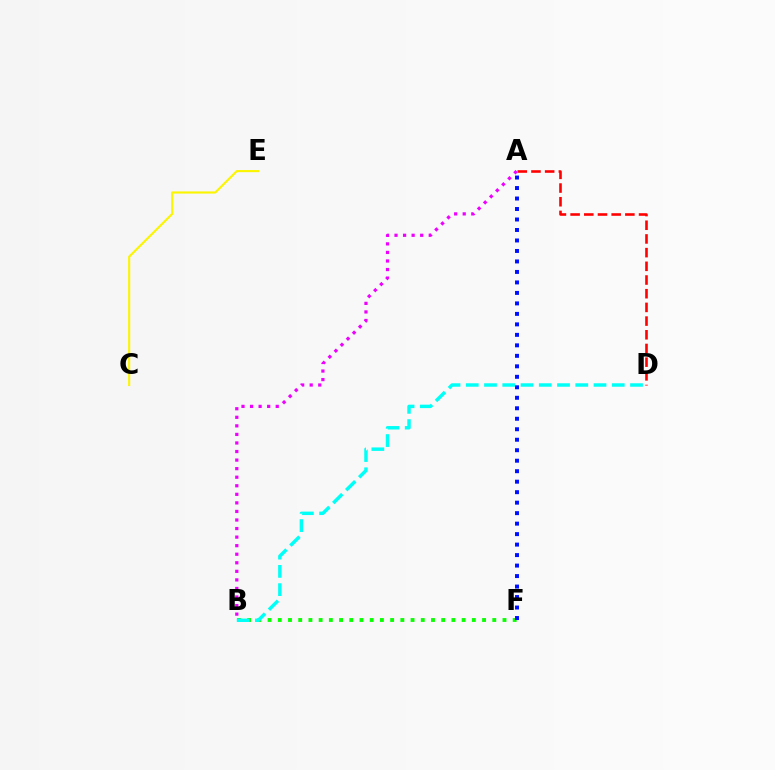{('C', 'E'): [{'color': '#fcf500', 'line_style': 'solid', 'thickness': 1.53}], ('B', 'F'): [{'color': '#08ff00', 'line_style': 'dotted', 'thickness': 2.77}], ('B', 'D'): [{'color': '#00fff6', 'line_style': 'dashed', 'thickness': 2.48}], ('A', 'F'): [{'color': '#0010ff', 'line_style': 'dotted', 'thickness': 2.85}], ('A', 'D'): [{'color': '#ff0000', 'line_style': 'dashed', 'thickness': 1.86}], ('A', 'B'): [{'color': '#ee00ff', 'line_style': 'dotted', 'thickness': 2.33}]}